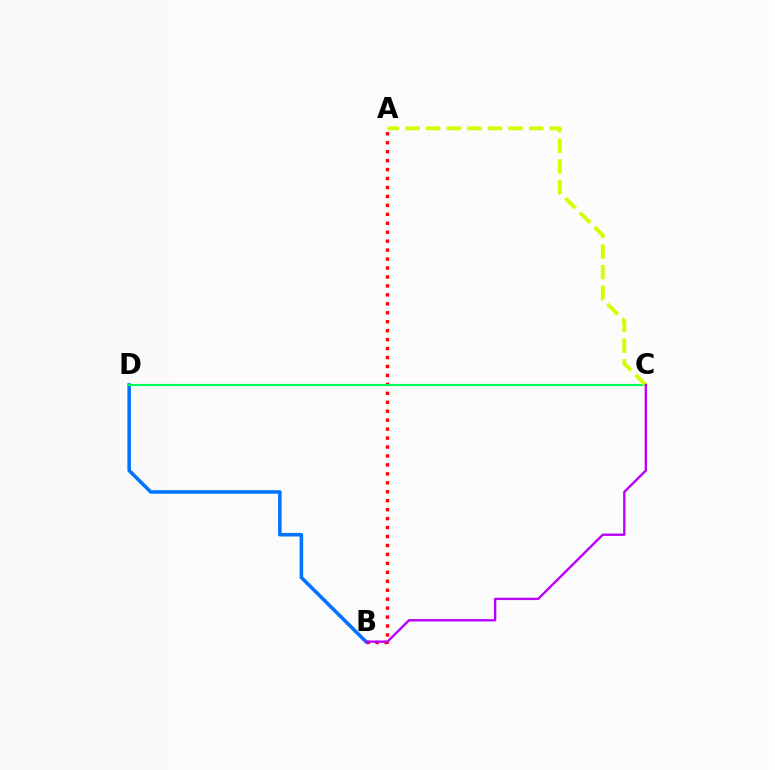{('A', 'B'): [{'color': '#ff0000', 'line_style': 'dotted', 'thickness': 2.43}], ('B', 'D'): [{'color': '#0074ff', 'line_style': 'solid', 'thickness': 2.56}], ('C', 'D'): [{'color': '#00ff5c', 'line_style': 'solid', 'thickness': 1.54}], ('A', 'C'): [{'color': '#d1ff00', 'line_style': 'dashed', 'thickness': 2.8}], ('B', 'C'): [{'color': '#b900ff', 'line_style': 'solid', 'thickness': 1.7}]}